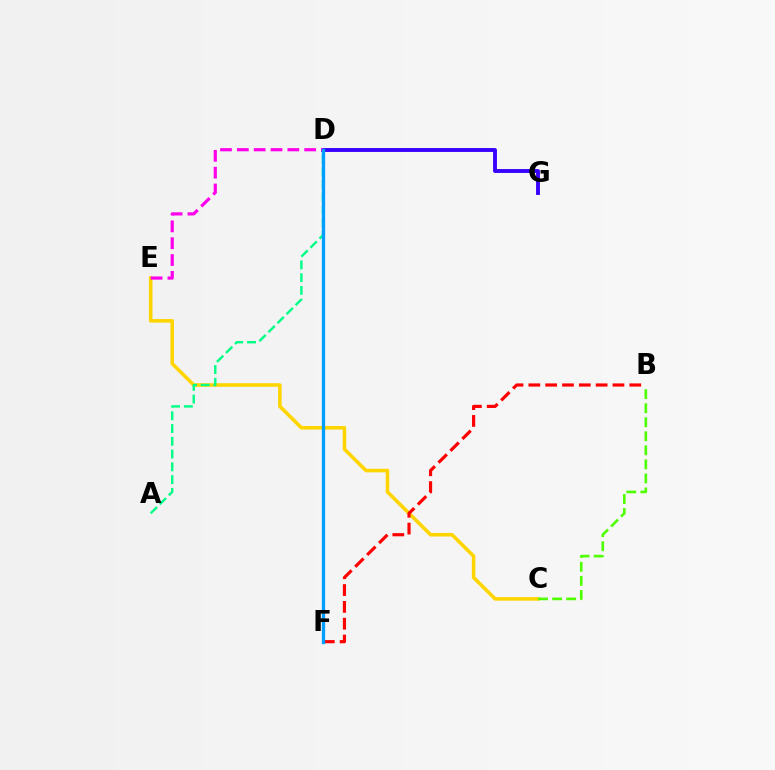{('D', 'G'): [{'color': '#3700ff', 'line_style': 'solid', 'thickness': 2.79}], ('C', 'E'): [{'color': '#ffd500', 'line_style': 'solid', 'thickness': 2.56}], ('A', 'D'): [{'color': '#00ff86', 'line_style': 'dashed', 'thickness': 1.73}], ('B', 'C'): [{'color': '#4fff00', 'line_style': 'dashed', 'thickness': 1.91}], ('B', 'F'): [{'color': '#ff0000', 'line_style': 'dashed', 'thickness': 2.28}], ('D', 'E'): [{'color': '#ff00ed', 'line_style': 'dashed', 'thickness': 2.29}], ('D', 'F'): [{'color': '#009eff', 'line_style': 'solid', 'thickness': 2.38}]}